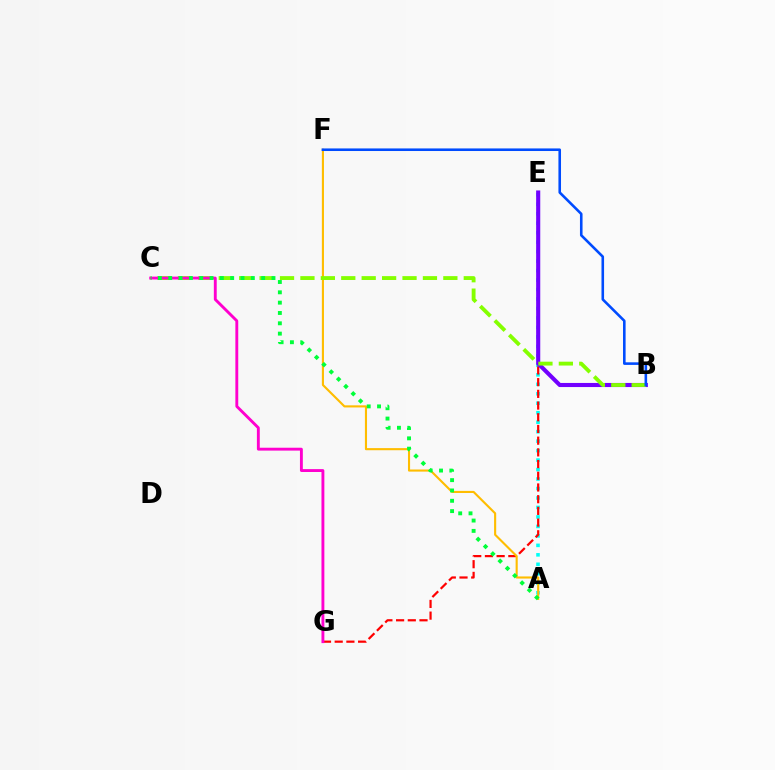{('A', 'E'): [{'color': '#00fff6', 'line_style': 'dotted', 'thickness': 2.57}], ('E', 'G'): [{'color': '#ff0000', 'line_style': 'dashed', 'thickness': 1.59}], ('B', 'E'): [{'color': '#7200ff', 'line_style': 'solid', 'thickness': 2.95}], ('A', 'F'): [{'color': '#ffbd00', 'line_style': 'solid', 'thickness': 1.53}], ('B', 'C'): [{'color': '#84ff00', 'line_style': 'dashed', 'thickness': 2.77}], ('C', 'G'): [{'color': '#ff00cf', 'line_style': 'solid', 'thickness': 2.07}], ('B', 'F'): [{'color': '#004bff', 'line_style': 'solid', 'thickness': 1.86}], ('A', 'C'): [{'color': '#00ff39', 'line_style': 'dotted', 'thickness': 2.81}]}